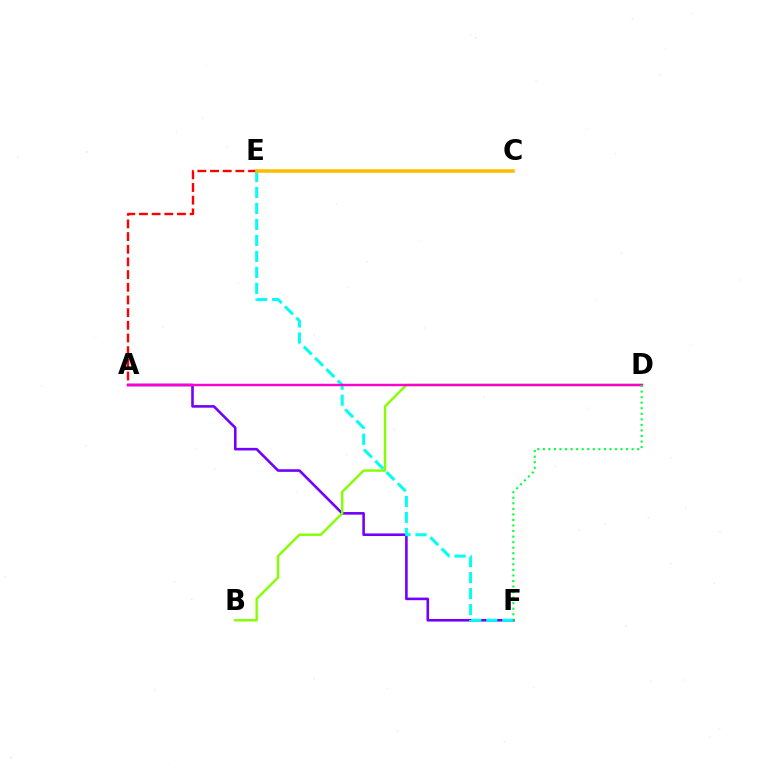{('A', 'F'): [{'color': '#7200ff', 'line_style': 'solid', 'thickness': 1.87}], ('B', 'D'): [{'color': '#84ff00', 'line_style': 'solid', 'thickness': 1.73}], ('A', 'D'): [{'color': '#004bff', 'line_style': 'solid', 'thickness': 1.55}, {'color': '#ff00cf', 'line_style': 'solid', 'thickness': 1.68}], ('A', 'E'): [{'color': '#ff0000', 'line_style': 'dashed', 'thickness': 1.72}], ('E', 'F'): [{'color': '#00fff6', 'line_style': 'dashed', 'thickness': 2.17}], ('C', 'E'): [{'color': '#ffbd00', 'line_style': 'solid', 'thickness': 2.57}], ('D', 'F'): [{'color': '#00ff39', 'line_style': 'dotted', 'thickness': 1.51}]}